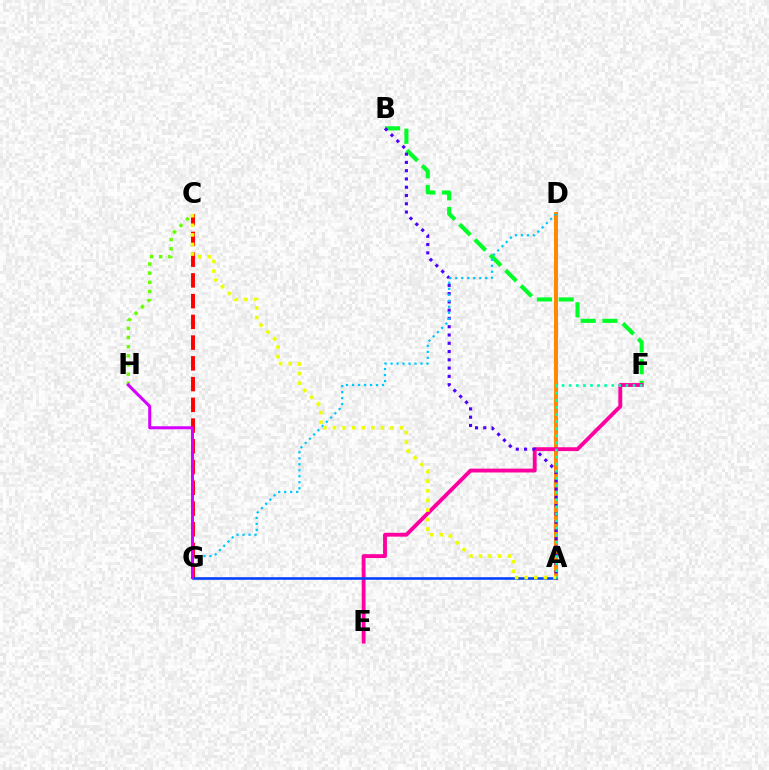{('C', 'G'): [{'color': '#ff0000', 'line_style': 'dashed', 'thickness': 2.82}], ('A', 'D'): [{'color': '#ff8800', 'line_style': 'solid', 'thickness': 2.85}], ('B', 'F'): [{'color': '#00ff27', 'line_style': 'dashed', 'thickness': 2.95}], ('C', 'H'): [{'color': '#66ff00', 'line_style': 'dotted', 'thickness': 2.49}], ('E', 'F'): [{'color': '#ff00a0', 'line_style': 'solid', 'thickness': 2.77}], ('A', 'B'): [{'color': '#4f00ff', 'line_style': 'dotted', 'thickness': 2.25}], ('D', 'G'): [{'color': '#00c7ff', 'line_style': 'dotted', 'thickness': 1.63}], ('A', 'G'): [{'color': '#003fff', 'line_style': 'solid', 'thickness': 1.84}], ('G', 'H'): [{'color': '#d600ff', 'line_style': 'solid', 'thickness': 2.18}], ('A', 'F'): [{'color': '#00ffaf', 'line_style': 'dotted', 'thickness': 1.93}], ('A', 'C'): [{'color': '#eeff00', 'line_style': 'dotted', 'thickness': 2.61}]}